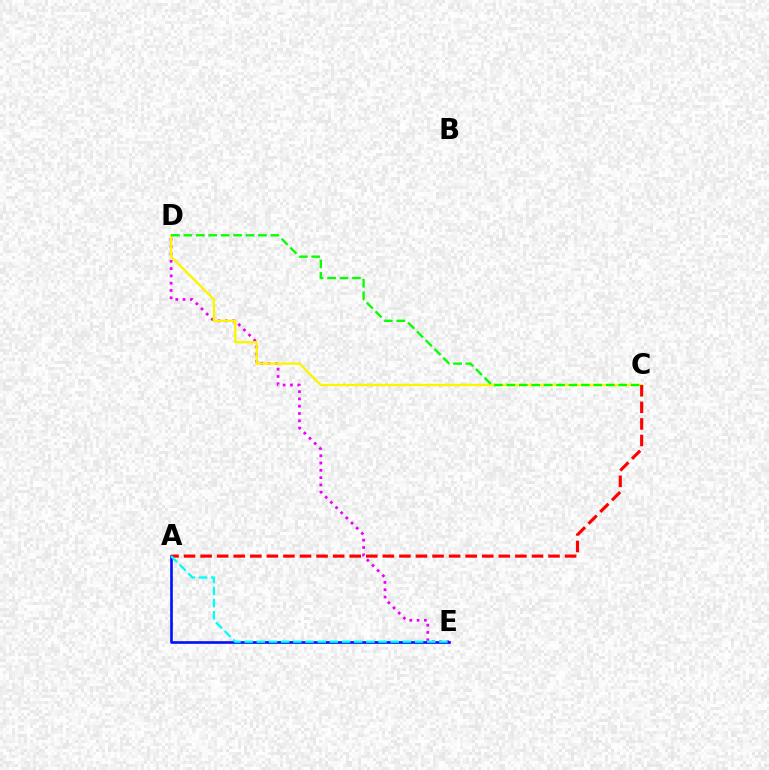{('D', 'E'): [{'color': '#ee00ff', 'line_style': 'dotted', 'thickness': 1.98}], ('A', 'E'): [{'color': '#0010ff', 'line_style': 'solid', 'thickness': 1.9}, {'color': '#00fff6', 'line_style': 'dashed', 'thickness': 1.65}], ('C', 'D'): [{'color': '#fcf500', 'line_style': 'solid', 'thickness': 1.7}, {'color': '#08ff00', 'line_style': 'dashed', 'thickness': 1.69}], ('A', 'C'): [{'color': '#ff0000', 'line_style': 'dashed', 'thickness': 2.25}]}